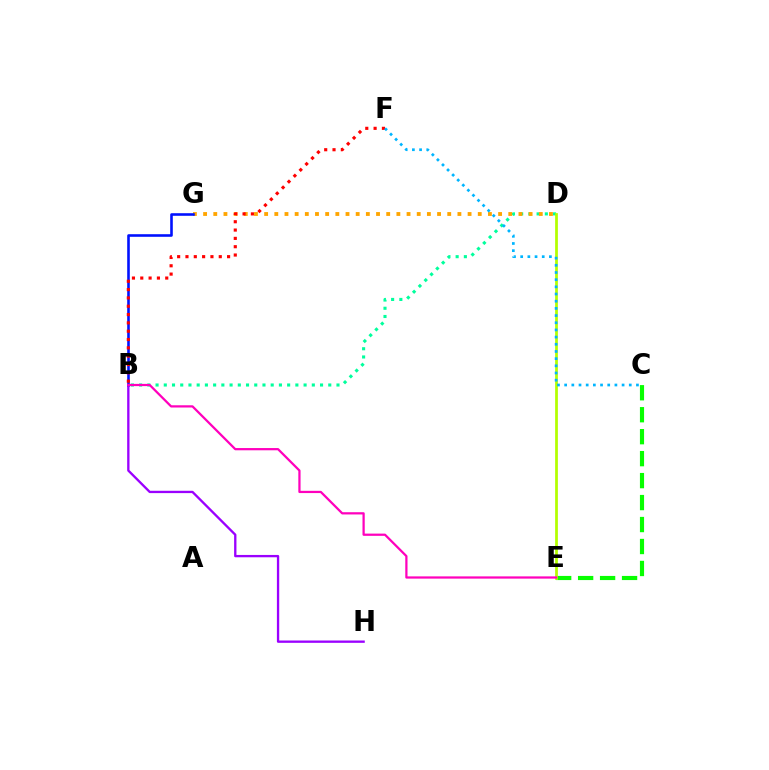{('B', 'D'): [{'color': '#00ff9d', 'line_style': 'dotted', 'thickness': 2.23}], ('C', 'E'): [{'color': '#08ff00', 'line_style': 'dashed', 'thickness': 2.98}], ('D', 'G'): [{'color': '#ffa500', 'line_style': 'dotted', 'thickness': 2.76}], ('B', 'G'): [{'color': '#0010ff', 'line_style': 'solid', 'thickness': 1.87}], ('D', 'E'): [{'color': '#b3ff00', 'line_style': 'solid', 'thickness': 1.98}], ('B', 'H'): [{'color': '#9b00ff', 'line_style': 'solid', 'thickness': 1.68}], ('B', 'F'): [{'color': '#ff0000', 'line_style': 'dotted', 'thickness': 2.26}], ('C', 'F'): [{'color': '#00b5ff', 'line_style': 'dotted', 'thickness': 1.95}], ('B', 'E'): [{'color': '#ff00bd', 'line_style': 'solid', 'thickness': 1.61}]}